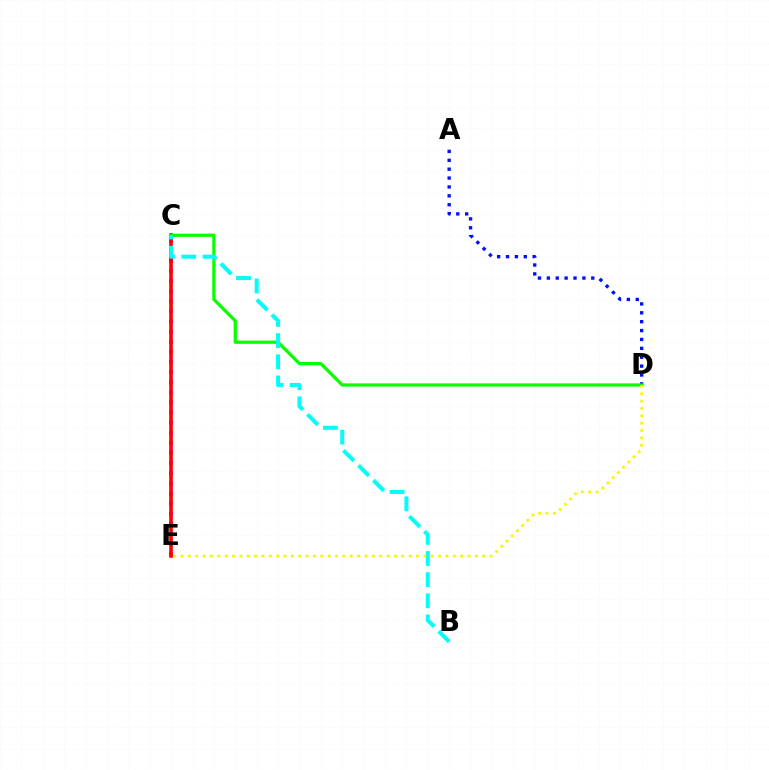{('C', 'E'): [{'color': '#ee00ff', 'line_style': 'dotted', 'thickness': 2.75}, {'color': '#ff0000', 'line_style': 'solid', 'thickness': 2.59}], ('A', 'D'): [{'color': '#0010ff', 'line_style': 'dotted', 'thickness': 2.41}], ('C', 'D'): [{'color': '#08ff00', 'line_style': 'solid', 'thickness': 2.32}], ('B', 'C'): [{'color': '#00fff6', 'line_style': 'dashed', 'thickness': 2.88}], ('D', 'E'): [{'color': '#fcf500', 'line_style': 'dotted', 'thickness': 2.0}]}